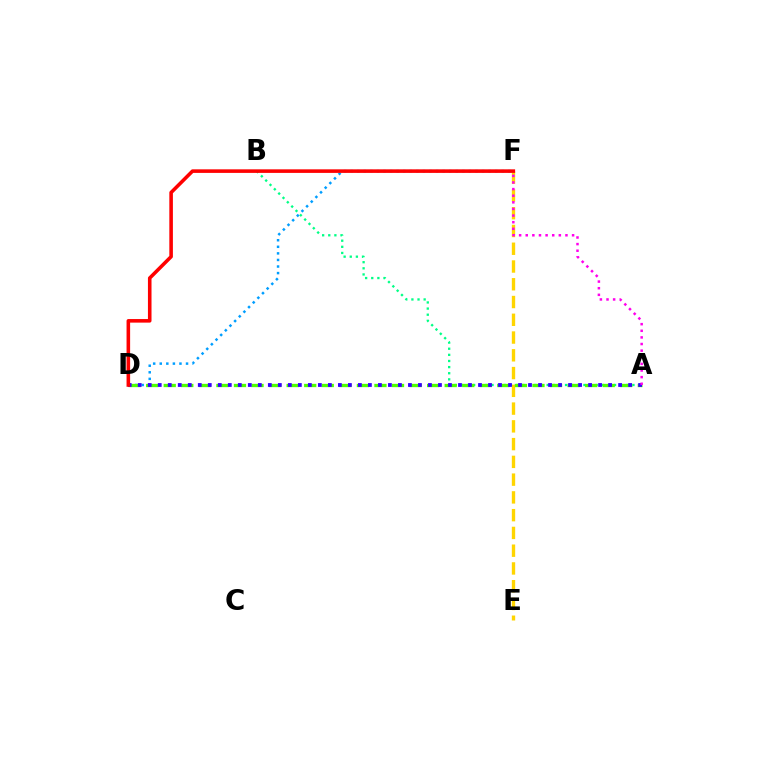{('E', 'F'): [{'color': '#ffd500', 'line_style': 'dashed', 'thickness': 2.41}], ('D', 'F'): [{'color': '#009eff', 'line_style': 'dotted', 'thickness': 1.79}, {'color': '#ff0000', 'line_style': 'solid', 'thickness': 2.57}], ('A', 'B'): [{'color': '#00ff86', 'line_style': 'dotted', 'thickness': 1.66}], ('A', 'D'): [{'color': '#4fff00', 'line_style': 'dashed', 'thickness': 2.39}, {'color': '#3700ff', 'line_style': 'dotted', 'thickness': 2.72}], ('A', 'F'): [{'color': '#ff00ed', 'line_style': 'dotted', 'thickness': 1.8}]}